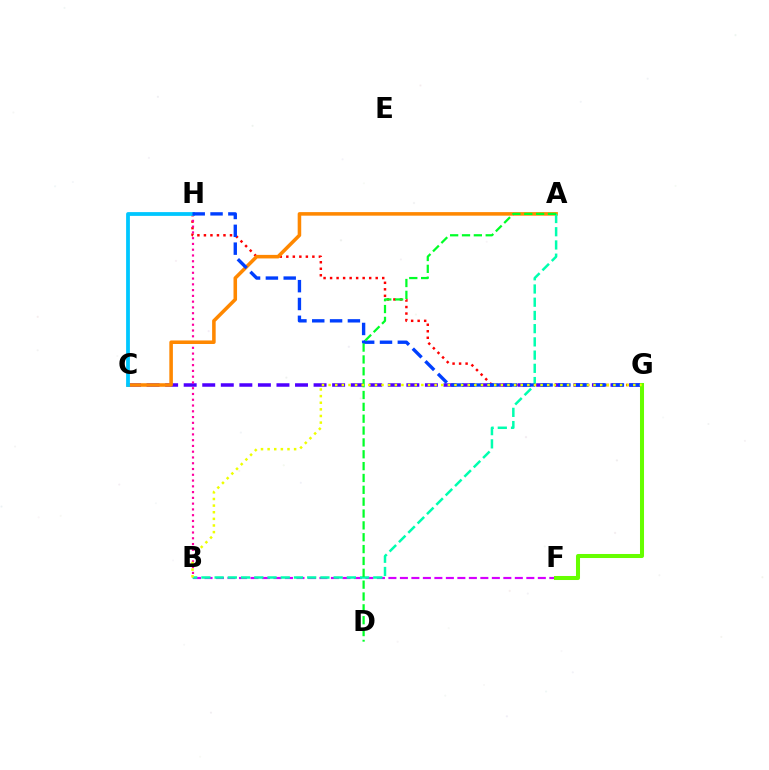{('G', 'H'): [{'color': '#ff0000', 'line_style': 'dotted', 'thickness': 1.77}, {'color': '#003fff', 'line_style': 'dashed', 'thickness': 2.42}], ('C', 'G'): [{'color': '#4f00ff', 'line_style': 'dashed', 'thickness': 2.52}], ('B', 'H'): [{'color': '#ff00a0', 'line_style': 'dotted', 'thickness': 1.57}], ('A', 'C'): [{'color': '#ff8800', 'line_style': 'solid', 'thickness': 2.56}], ('C', 'H'): [{'color': '#00c7ff', 'line_style': 'solid', 'thickness': 2.72}], ('B', 'F'): [{'color': '#d600ff', 'line_style': 'dashed', 'thickness': 1.56}], ('A', 'B'): [{'color': '#00ffaf', 'line_style': 'dashed', 'thickness': 1.8}], ('F', 'G'): [{'color': '#66ff00', 'line_style': 'solid', 'thickness': 2.91}], ('A', 'D'): [{'color': '#00ff27', 'line_style': 'dashed', 'thickness': 1.61}], ('B', 'G'): [{'color': '#eeff00', 'line_style': 'dotted', 'thickness': 1.8}]}